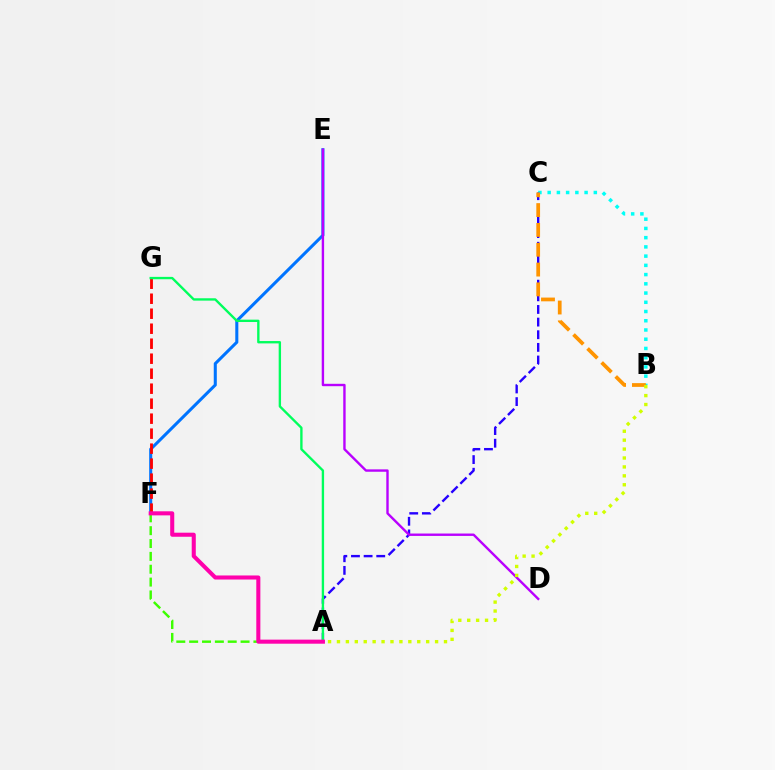{('E', 'F'): [{'color': '#0074ff', 'line_style': 'solid', 'thickness': 2.2}], ('A', 'F'): [{'color': '#3dff00', 'line_style': 'dashed', 'thickness': 1.75}, {'color': '#ff00ac', 'line_style': 'solid', 'thickness': 2.92}], ('B', 'C'): [{'color': '#00fff6', 'line_style': 'dotted', 'thickness': 2.51}, {'color': '#ff9400', 'line_style': 'dashed', 'thickness': 2.69}], ('F', 'G'): [{'color': '#ff0000', 'line_style': 'dashed', 'thickness': 2.04}], ('A', 'C'): [{'color': '#2500ff', 'line_style': 'dashed', 'thickness': 1.72}], ('D', 'E'): [{'color': '#b900ff', 'line_style': 'solid', 'thickness': 1.72}], ('A', 'G'): [{'color': '#00ff5c', 'line_style': 'solid', 'thickness': 1.7}], ('A', 'B'): [{'color': '#d1ff00', 'line_style': 'dotted', 'thickness': 2.42}]}